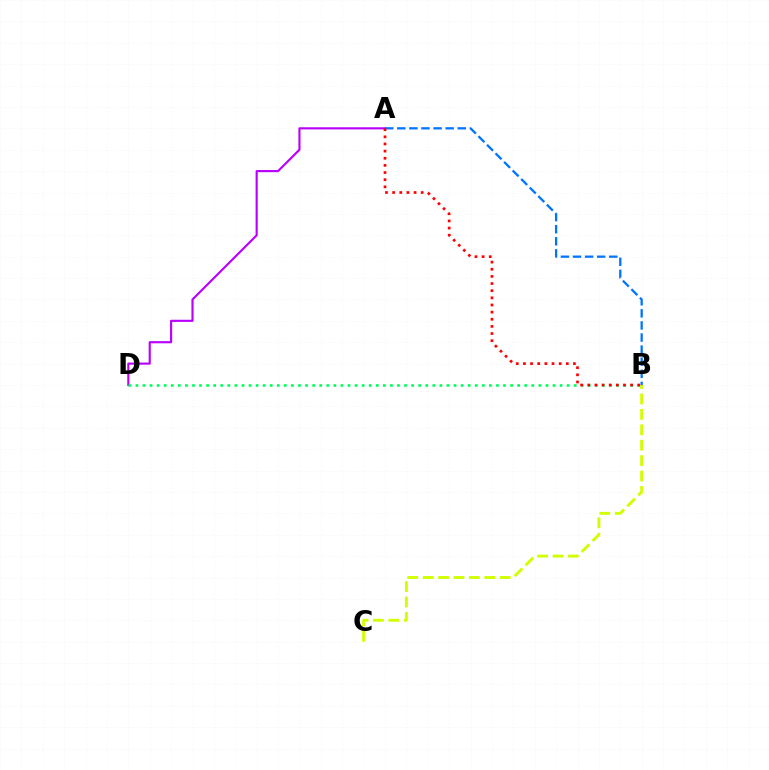{('A', 'B'): [{'color': '#0074ff', 'line_style': 'dashed', 'thickness': 1.64}, {'color': '#ff0000', 'line_style': 'dotted', 'thickness': 1.94}], ('B', 'C'): [{'color': '#d1ff00', 'line_style': 'dashed', 'thickness': 2.09}], ('A', 'D'): [{'color': '#b900ff', 'line_style': 'solid', 'thickness': 1.54}], ('B', 'D'): [{'color': '#00ff5c', 'line_style': 'dotted', 'thickness': 1.92}]}